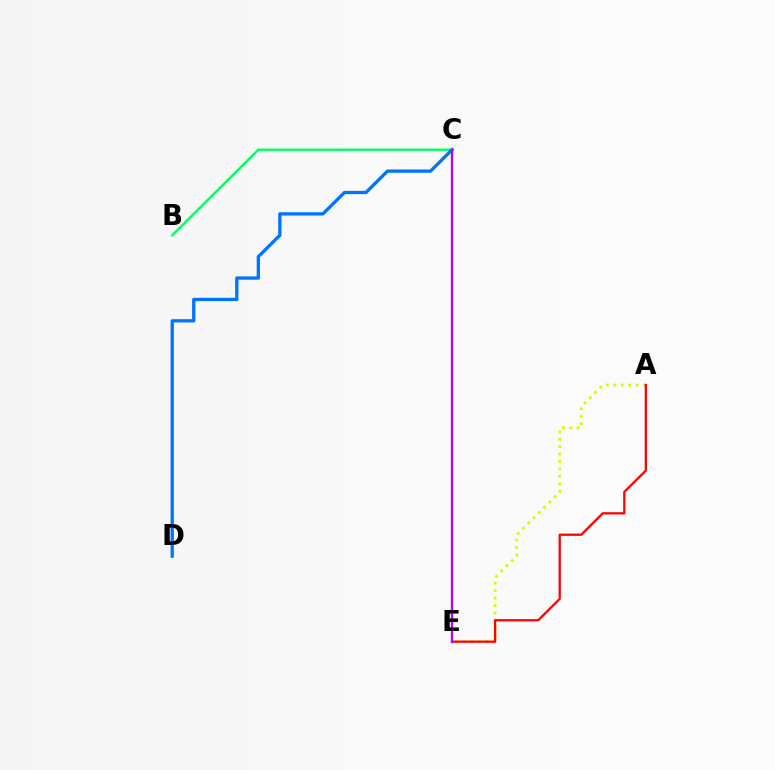{('A', 'E'): [{'color': '#d1ff00', 'line_style': 'dotted', 'thickness': 2.02}, {'color': '#ff0000', 'line_style': 'solid', 'thickness': 1.63}], ('B', 'C'): [{'color': '#00ff5c', 'line_style': 'solid', 'thickness': 1.69}], ('C', 'D'): [{'color': '#0074ff', 'line_style': 'solid', 'thickness': 2.38}], ('C', 'E'): [{'color': '#b900ff', 'line_style': 'solid', 'thickness': 1.68}]}